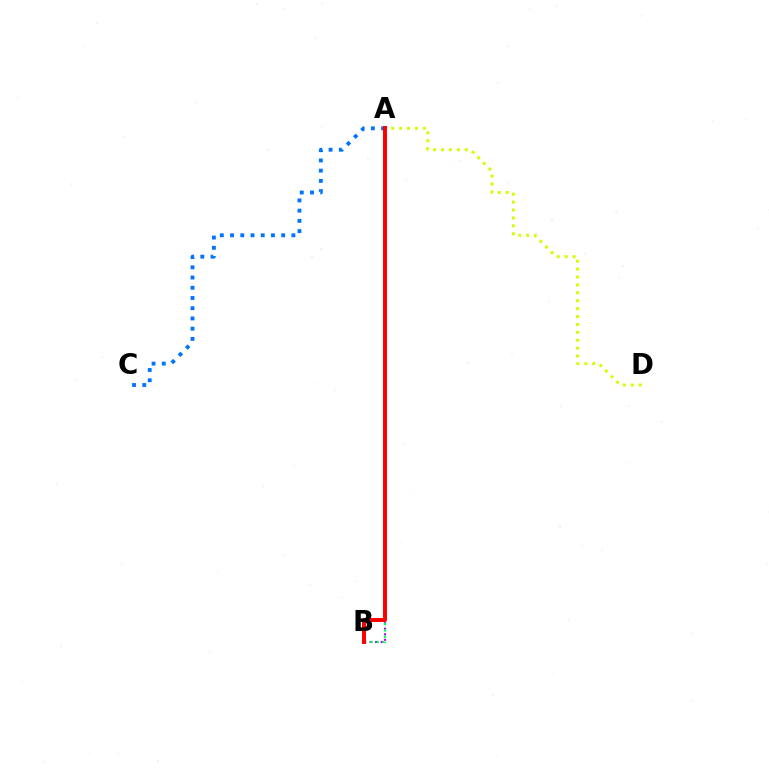{('A', 'D'): [{'color': '#d1ff00', 'line_style': 'dotted', 'thickness': 2.15}], ('A', 'B'): [{'color': '#b900ff', 'line_style': 'dotted', 'thickness': 1.51}, {'color': '#00ff5c', 'line_style': 'dotted', 'thickness': 1.71}, {'color': '#ff0000', 'line_style': 'solid', 'thickness': 2.86}], ('A', 'C'): [{'color': '#0074ff', 'line_style': 'dotted', 'thickness': 2.78}]}